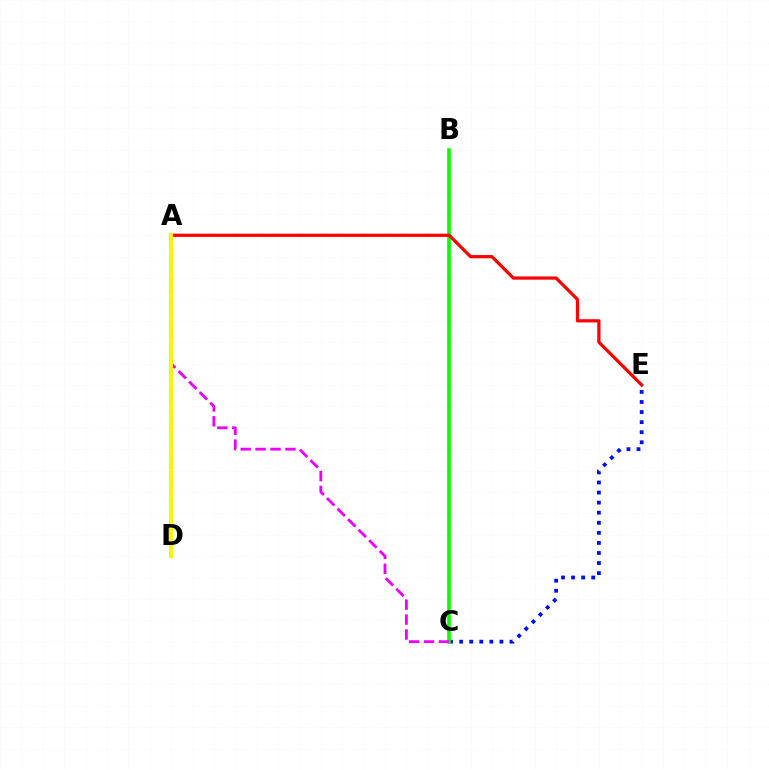{('A', 'D'): [{'color': '#00fff6', 'line_style': 'dashed', 'thickness': 2.97}, {'color': '#fcf500', 'line_style': 'solid', 'thickness': 2.83}], ('C', 'E'): [{'color': '#0010ff', 'line_style': 'dotted', 'thickness': 2.74}], ('B', 'C'): [{'color': '#08ff00', 'line_style': 'solid', 'thickness': 2.61}], ('A', 'C'): [{'color': '#ee00ff', 'line_style': 'dashed', 'thickness': 2.03}], ('A', 'E'): [{'color': '#ff0000', 'line_style': 'solid', 'thickness': 2.32}]}